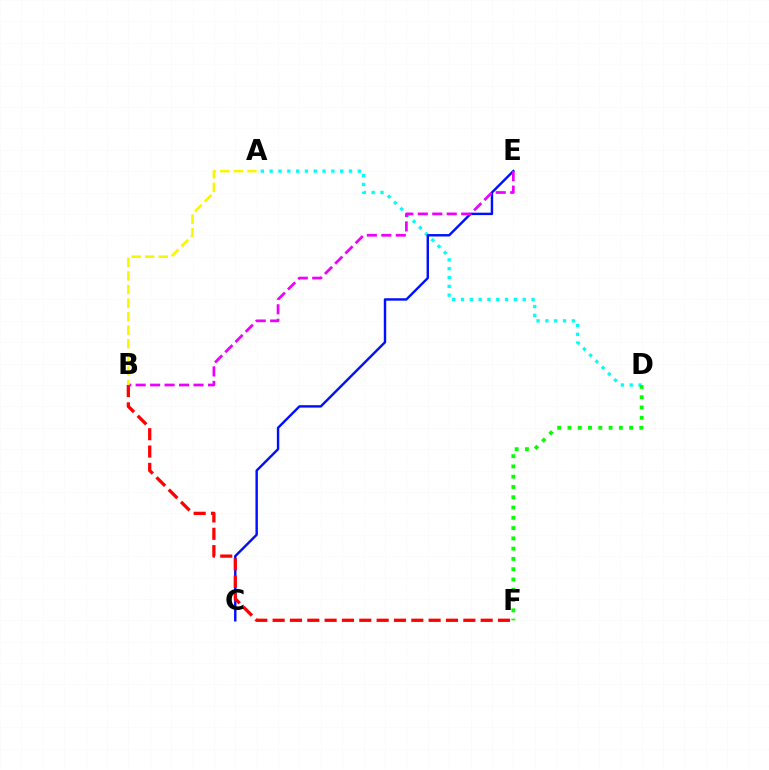{('A', 'D'): [{'color': '#00fff6', 'line_style': 'dotted', 'thickness': 2.39}], ('C', 'E'): [{'color': '#0010ff', 'line_style': 'solid', 'thickness': 1.74}], ('B', 'F'): [{'color': '#ff0000', 'line_style': 'dashed', 'thickness': 2.36}], ('D', 'F'): [{'color': '#08ff00', 'line_style': 'dotted', 'thickness': 2.79}], ('B', 'E'): [{'color': '#ee00ff', 'line_style': 'dashed', 'thickness': 1.97}], ('A', 'B'): [{'color': '#fcf500', 'line_style': 'dashed', 'thickness': 1.84}]}